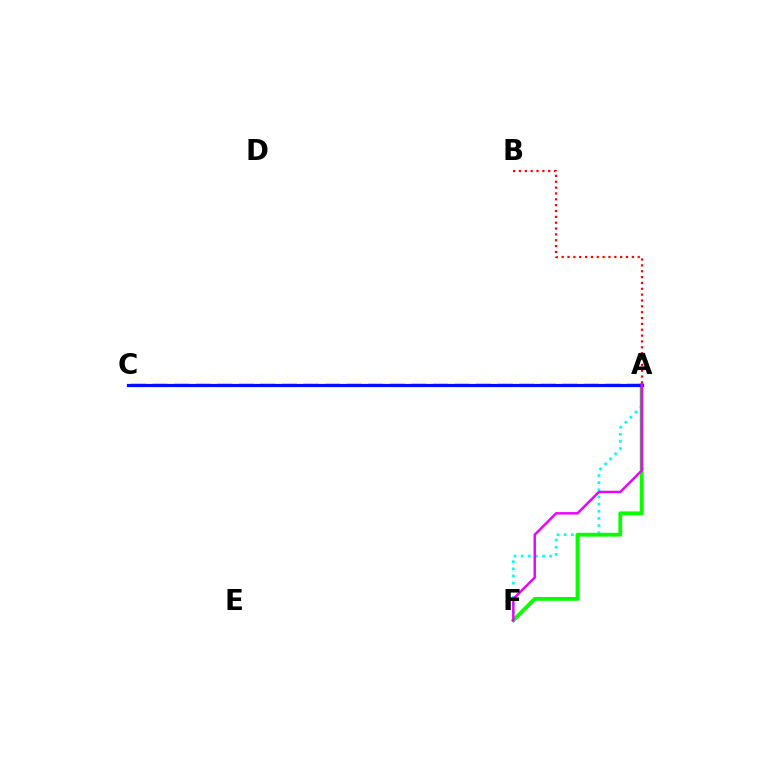{('A', 'C'): [{'color': '#fcf500', 'line_style': 'dashed', 'thickness': 2.93}, {'color': '#0010ff', 'line_style': 'solid', 'thickness': 2.29}], ('A', 'F'): [{'color': '#00fff6', 'line_style': 'dotted', 'thickness': 1.94}, {'color': '#08ff00', 'line_style': 'solid', 'thickness': 2.74}, {'color': '#ee00ff', 'line_style': 'solid', 'thickness': 1.77}], ('A', 'B'): [{'color': '#ff0000', 'line_style': 'dotted', 'thickness': 1.59}]}